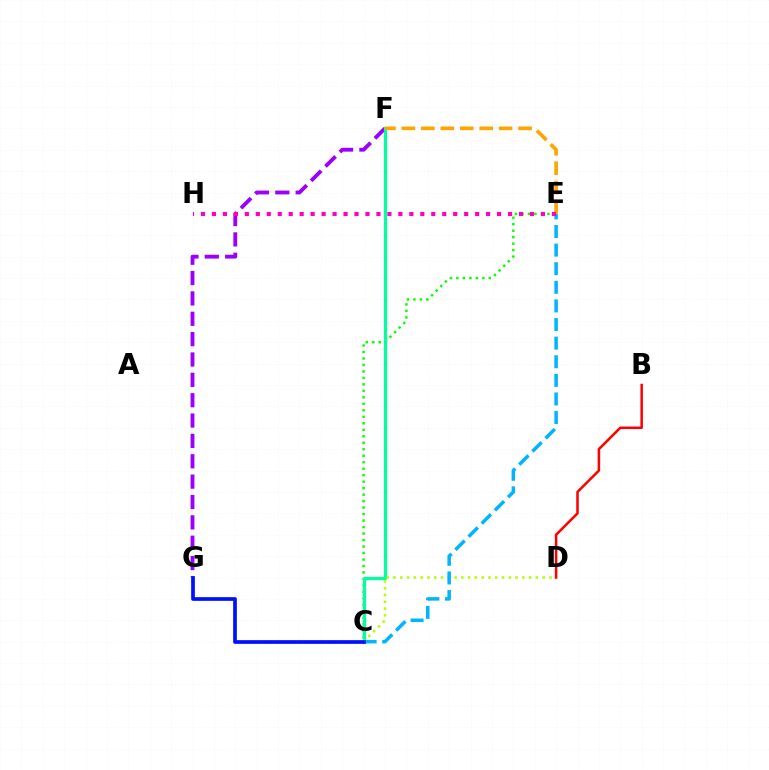{('C', 'E'): [{'color': '#08ff00', 'line_style': 'dotted', 'thickness': 1.76}, {'color': '#00b5ff', 'line_style': 'dashed', 'thickness': 2.53}], ('F', 'G'): [{'color': '#9b00ff', 'line_style': 'dashed', 'thickness': 2.77}], ('C', 'F'): [{'color': '#00ff9d', 'line_style': 'solid', 'thickness': 2.28}], ('C', 'D'): [{'color': '#b3ff00', 'line_style': 'dotted', 'thickness': 1.84}], ('E', 'F'): [{'color': '#ffa500', 'line_style': 'dashed', 'thickness': 2.64}], ('E', 'H'): [{'color': '#ff00bd', 'line_style': 'dotted', 'thickness': 2.98}], ('C', 'G'): [{'color': '#0010ff', 'line_style': 'solid', 'thickness': 2.67}], ('B', 'D'): [{'color': '#ff0000', 'line_style': 'solid', 'thickness': 1.81}]}